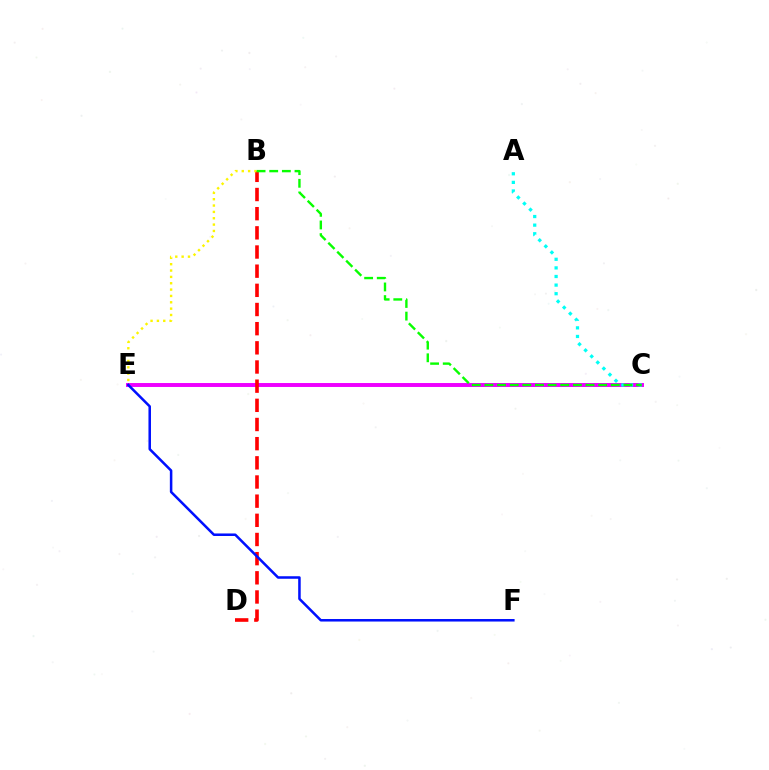{('C', 'E'): [{'color': '#ee00ff', 'line_style': 'solid', 'thickness': 2.84}], ('A', 'C'): [{'color': '#00fff6', 'line_style': 'dotted', 'thickness': 2.34}], ('B', 'D'): [{'color': '#ff0000', 'line_style': 'dashed', 'thickness': 2.6}], ('B', 'E'): [{'color': '#fcf500', 'line_style': 'dotted', 'thickness': 1.73}], ('E', 'F'): [{'color': '#0010ff', 'line_style': 'solid', 'thickness': 1.82}], ('B', 'C'): [{'color': '#08ff00', 'line_style': 'dashed', 'thickness': 1.72}]}